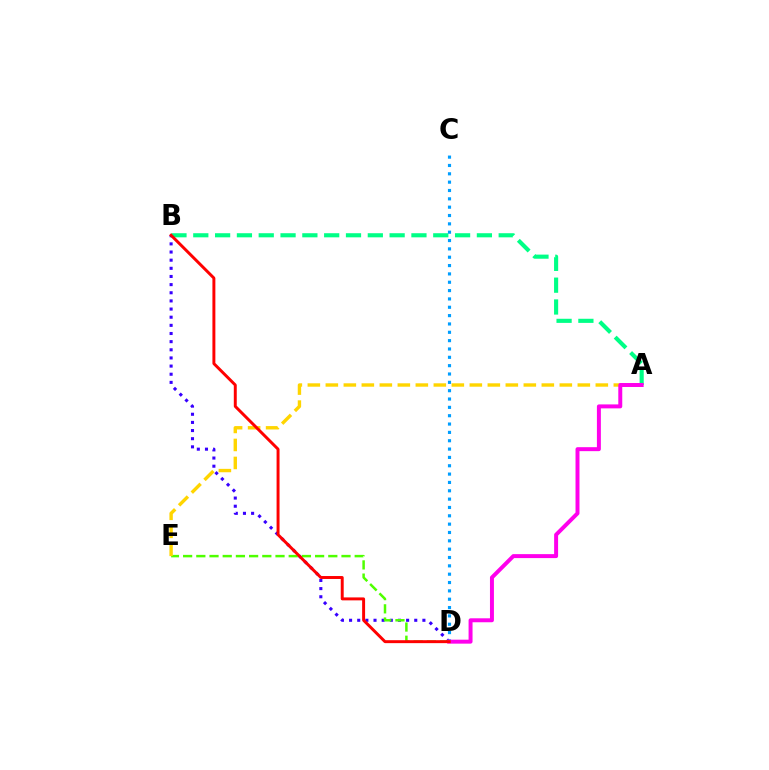{('A', 'B'): [{'color': '#00ff86', 'line_style': 'dashed', 'thickness': 2.96}], ('B', 'D'): [{'color': '#3700ff', 'line_style': 'dotted', 'thickness': 2.21}, {'color': '#ff0000', 'line_style': 'solid', 'thickness': 2.12}], ('D', 'E'): [{'color': '#4fff00', 'line_style': 'dashed', 'thickness': 1.79}], ('A', 'E'): [{'color': '#ffd500', 'line_style': 'dashed', 'thickness': 2.45}], ('C', 'D'): [{'color': '#009eff', 'line_style': 'dotted', 'thickness': 2.27}], ('A', 'D'): [{'color': '#ff00ed', 'line_style': 'solid', 'thickness': 2.85}]}